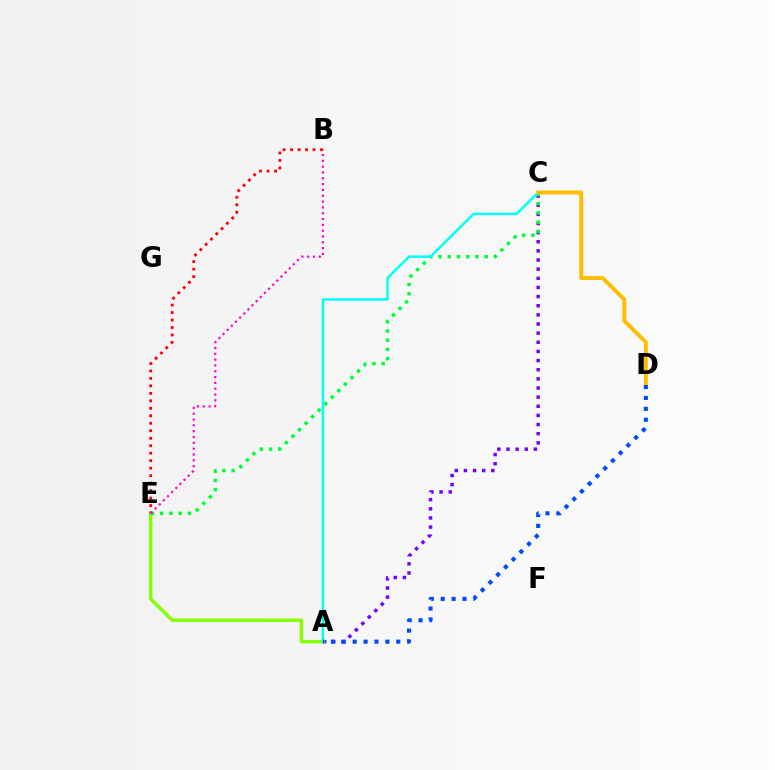{('A', 'C'): [{'color': '#7200ff', 'line_style': 'dotted', 'thickness': 2.48}, {'color': '#00fff6', 'line_style': 'solid', 'thickness': 1.79}], ('A', 'E'): [{'color': '#84ff00', 'line_style': 'solid', 'thickness': 2.47}], ('C', 'E'): [{'color': '#00ff39', 'line_style': 'dotted', 'thickness': 2.51}], ('B', 'E'): [{'color': '#ff0000', 'line_style': 'dotted', 'thickness': 2.03}, {'color': '#ff00cf', 'line_style': 'dotted', 'thickness': 1.58}], ('C', 'D'): [{'color': '#ffbd00', 'line_style': 'solid', 'thickness': 2.81}], ('A', 'D'): [{'color': '#004bff', 'line_style': 'dotted', 'thickness': 2.96}]}